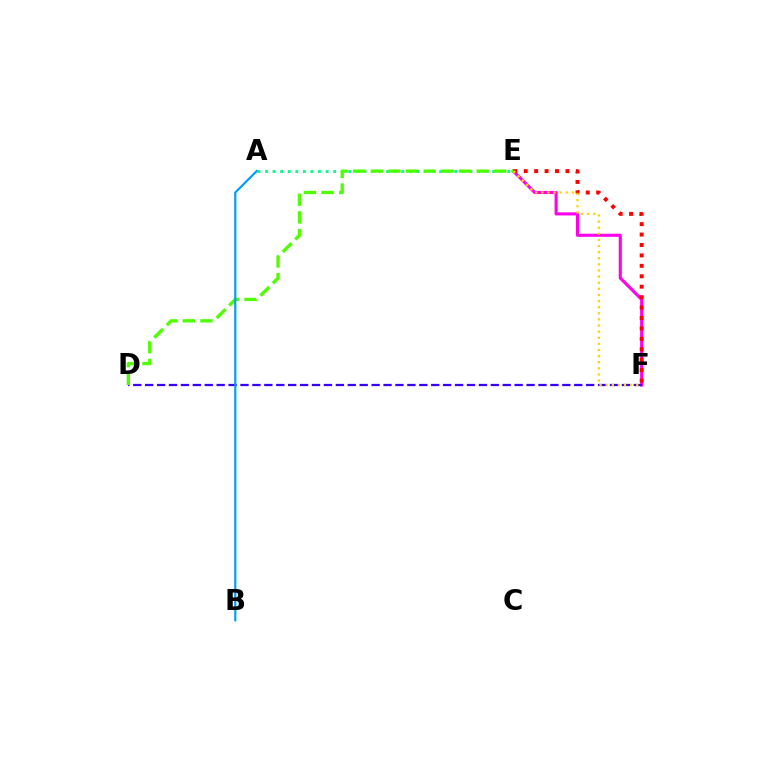{('E', 'F'): [{'color': '#ff00ed', 'line_style': 'solid', 'thickness': 2.23}, {'color': '#ff0000', 'line_style': 'dotted', 'thickness': 2.83}, {'color': '#ffd500', 'line_style': 'dotted', 'thickness': 1.66}], ('A', 'E'): [{'color': '#00ff86', 'line_style': 'dotted', 'thickness': 2.06}], ('D', 'F'): [{'color': '#3700ff', 'line_style': 'dashed', 'thickness': 1.62}], ('D', 'E'): [{'color': '#4fff00', 'line_style': 'dashed', 'thickness': 2.4}], ('A', 'B'): [{'color': '#009eff', 'line_style': 'solid', 'thickness': 1.58}]}